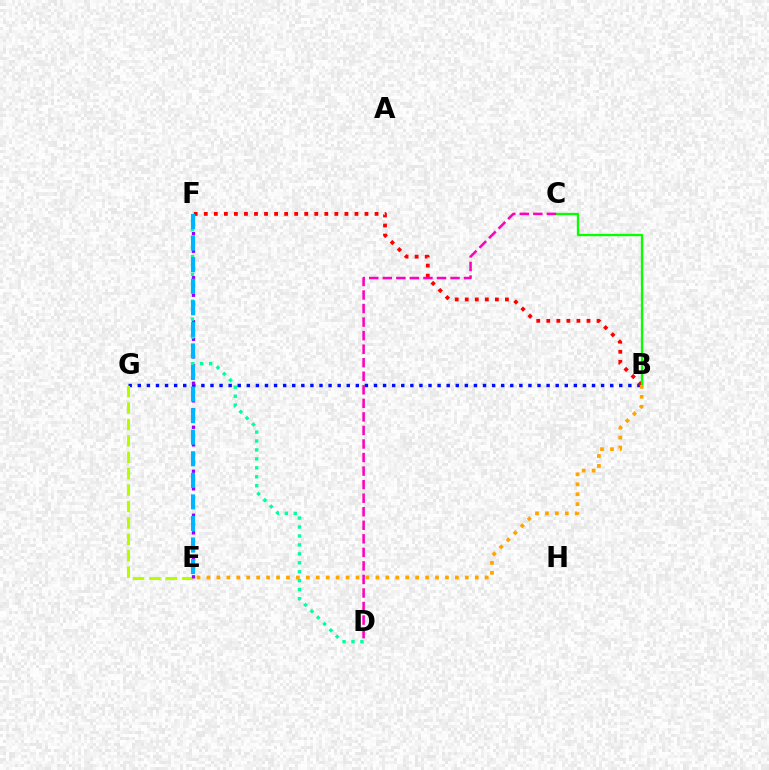{('B', 'G'): [{'color': '#0010ff', 'line_style': 'dotted', 'thickness': 2.47}], ('B', 'F'): [{'color': '#ff0000', 'line_style': 'dotted', 'thickness': 2.73}], ('E', 'G'): [{'color': '#b3ff00', 'line_style': 'dashed', 'thickness': 2.23}], ('B', 'C'): [{'color': '#08ff00', 'line_style': 'solid', 'thickness': 1.67}], ('E', 'F'): [{'color': '#9b00ff', 'line_style': 'dotted', 'thickness': 2.39}, {'color': '#00b5ff', 'line_style': 'dashed', 'thickness': 2.93}], ('B', 'E'): [{'color': '#ffa500', 'line_style': 'dotted', 'thickness': 2.7}], ('D', 'F'): [{'color': '#00ff9d', 'line_style': 'dotted', 'thickness': 2.43}], ('C', 'D'): [{'color': '#ff00bd', 'line_style': 'dashed', 'thickness': 1.84}]}